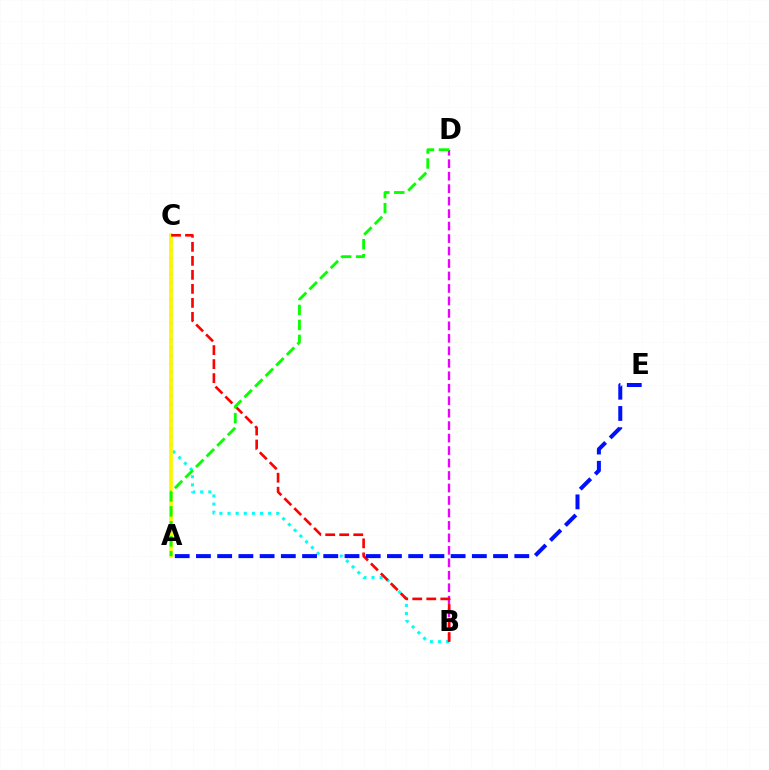{('B', 'C'): [{'color': '#00fff6', 'line_style': 'dotted', 'thickness': 2.21}, {'color': '#ff0000', 'line_style': 'dashed', 'thickness': 1.9}], ('B', 'D'): [{'color': '#ee00ff', 'line_style': 'dashed', 'thickness': 1.69}], ('A', 'C'): [{'color': '#fcf500', 'line_style': 'solid', 'thickness': 2.62}], ('A', 'E'): [{'color': '#0010ff', 'line_style': 'dashed', 'thickness': 2.88}], ('A', 'D'): [{'color': '#08ff00', 'line_style': 'dashed', 'thickness': 2.03}]}